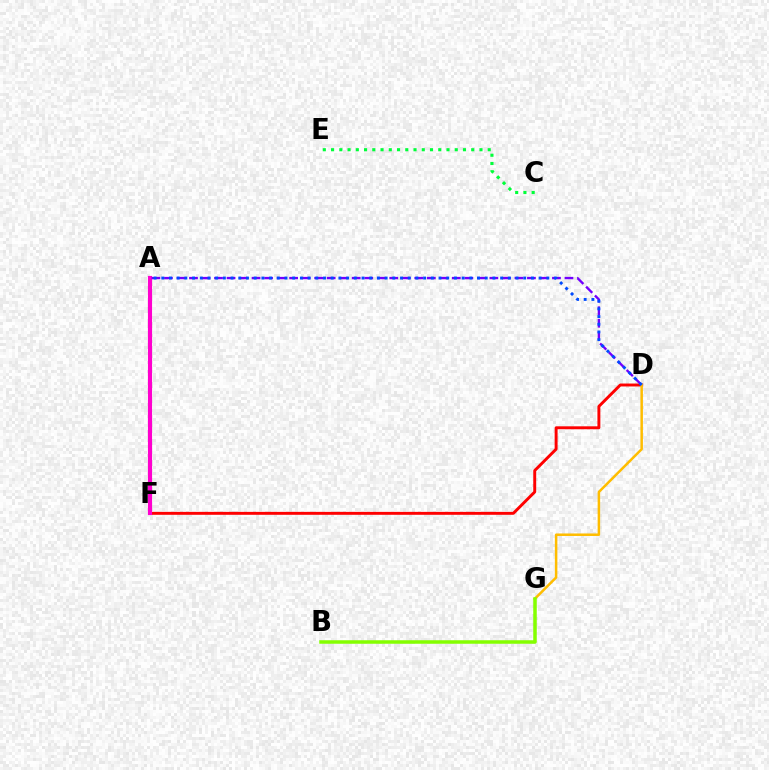{('D', 'F'): [{'color': '#ff0000', 'line_style': 'solid', 'thickness': 2.11}], ('A', 'F'): [{'color': '#00fff6', 'line_style': 'solid', 'thickness': 1.65}, {'color': '#ff00cf', 'line_style': 'solid', 'thickness': 2.98}], ('A', 'D'): [{'color': '#7200ff', 'line_style': 'dashed', 'thickness': 1.7}, {'color': '#004bff', 'line_style': 'dotted', 'thickness': 2.09}], ('D', 'G'): [{'color': '#ffbd00', 'line_style': 'solid', 'thickness': 1.8}], ('C', 'E'): [{'color': '#00ff39', 'line_style': 'dotted', 'thickness': 2.24}], ('B', 'G'): [{'color': '#84ff00', 'line_style': 'solid', 'thickness': 2.53}]}